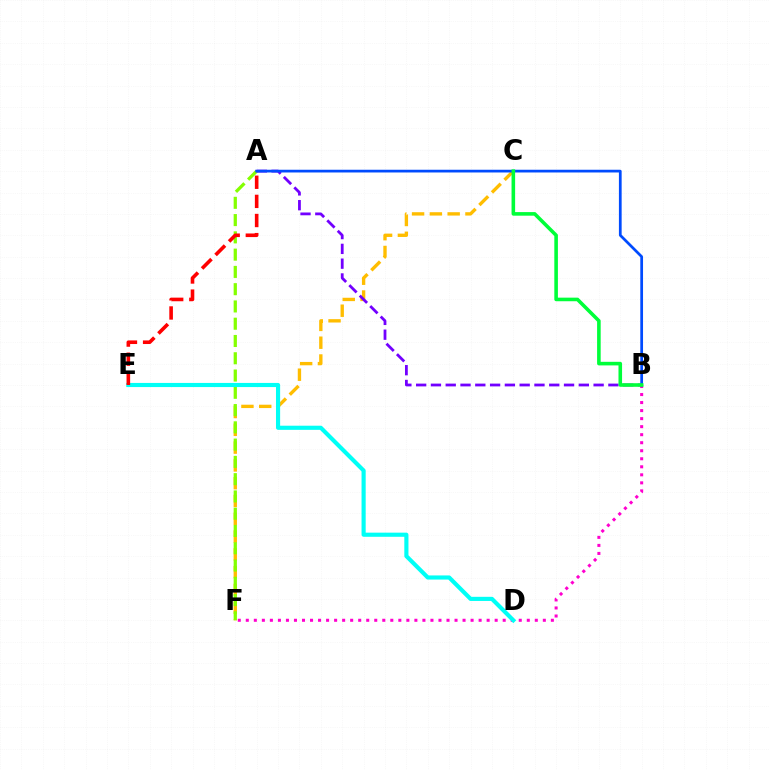{('C', 'F'): [{'color': '#ffbd00', 'line_style': 'dashed', 'thickness': 2.42}], ('A', 'F'): [{'color': '#84ff00', 'line_style': 'dashed', 'thickness': 2.35}], ('A', 'B'): [{'color': '#7200ff', 'line_style': 'dashed', 'thickness': 2.01}, {'color': '#004bff', 'line_style': 'solid', 'thickness': 1.97}], ('B', 'F'): [{'color': '#ff00cf', 'line_style': 'dotted', 'thickness': 2.18}], ('D', 'E'): [{'color': '#00fff6', 'line_style': 'solid', 'thickness': 2.98}], ('A', 'E'): [{'color': '#ff0000', 'line_style': 'dashed', 'thickness': 2.6}], ('B', 'C'): [{'color': '#00ff39', 'line_style': 'solid', 'thickness': 2.58}]}